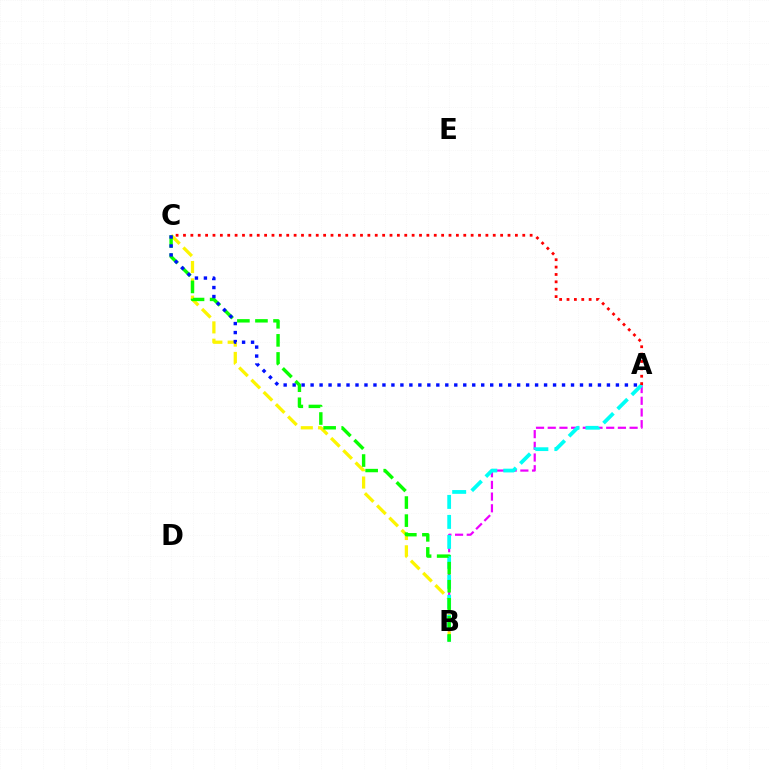{('A', 'B'): [{'color': '#ee00ff', 'line_style': 'dashed', 'thickness': 1.59}, {'color': '#00fff6', 'line_style': 'dashed', 'thickness': 2.71}], ('B', 'C'): [{'color': '#fcf500', 'line_style': 'dashed', 'thickness': 2.35}, {'color': '#08ff00', 'line_style': 'dashed', 'thickness': 2.45}], ('A', 'C'): [{'color': '#0010ff', 'line_style': 'dotted', 'thickness': 2.44}, {'color': '#ff0000', 'line_style': 'dotted', 'thickness': 2.0}]}